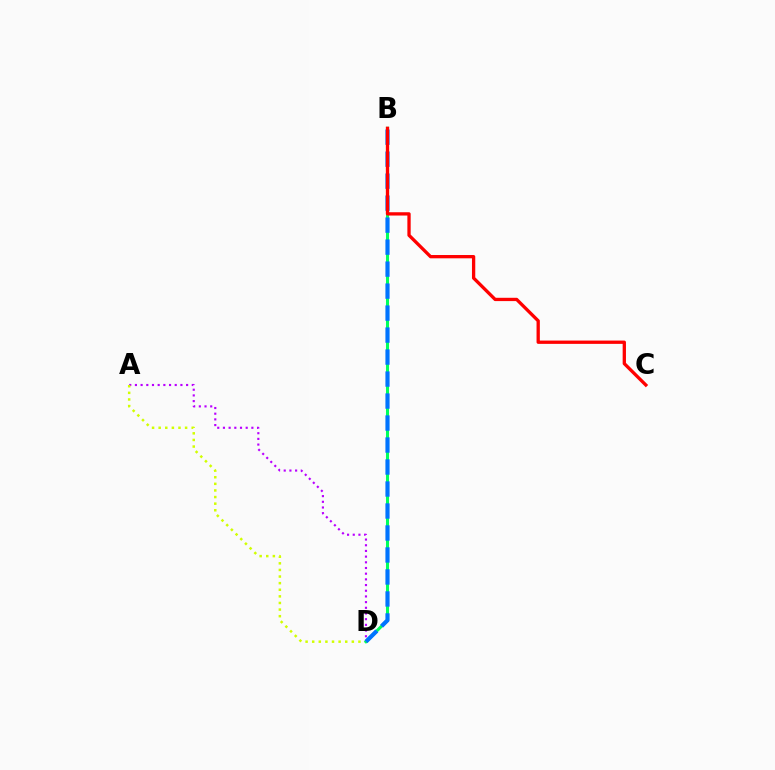{('A', 'D'): [{'color': '#b900ff', 'line_style': 'dotted', 'thickness': 1.55}, {'color': '#d1ff00', 'line_style': 'dotted', 'thickness': 1.8}], ('B', 'D'): [{'color': '#00ff5c', 'line_style': 'solid', 'thickness': 2.19}, {'color': '#0074ff', 'line_style': 'dashed', 'thickness': 2.99}], ('B', 'C'): [{'color': '#ff0000', 'line_style': 'solid', 'thickness': 2.38}]}